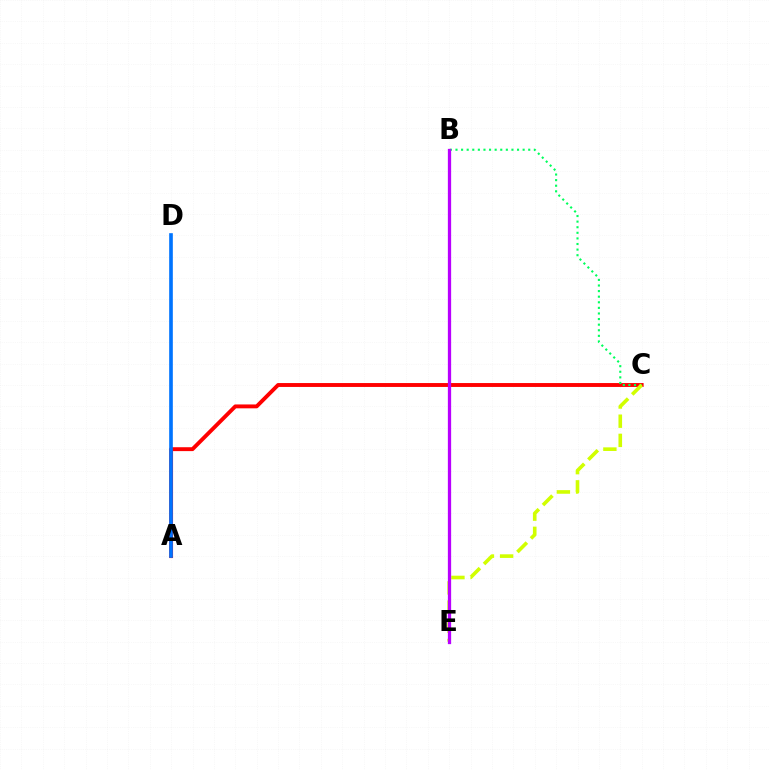{('A', 'C'): [{'color': '#ff0000', 'line_style': 'solid', 'thickness': 2.8}], ('A', 'D'): [{'color': '#0074ff', 'line_style': 'solid', 'thickness': 2.63}], ('B', 'C'): [{'color': '#00ff5c', 'line_style': 'dotted', 'thickness': 1.52}], ('C', 'E'): [{'color': '#d1ff00', 'line_style': 'dashed', 'thickness': 2.61}], ('B', 'E'): [{'color': '#b900ff', 'line_style': 'solid', 'thickness': 2.36}]}